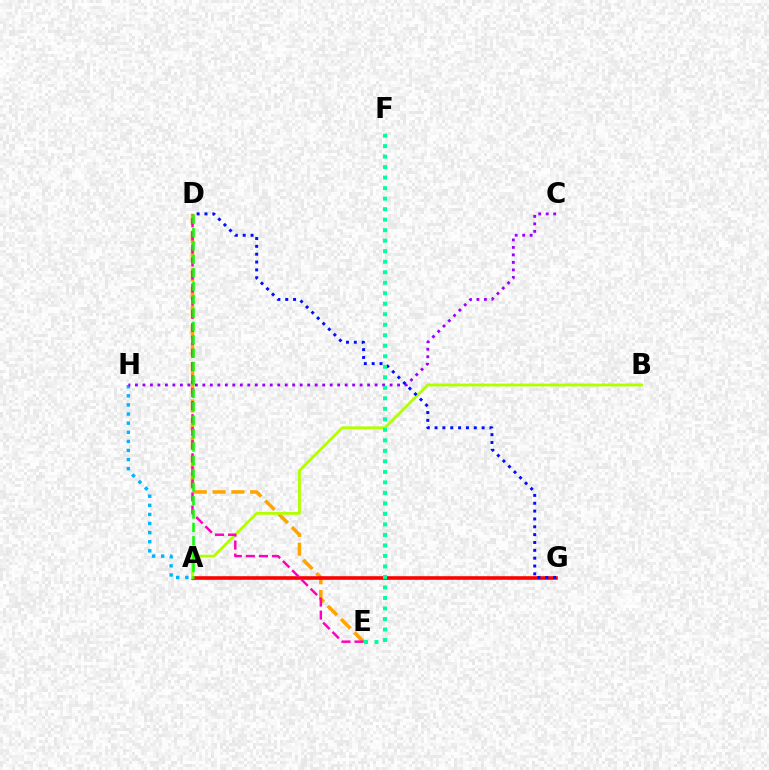{('D', 'E'): [{'color': '#ffa500', 'line_style': 'dashed', 'thickness': 2.55}, {'color': '#ff00bd', 'line_style': 'dashed', 'thickness': 1.77}], ('A', 'H'): [{'color': '#00b5ff', 'line_style': 'dotted', 'thickness': 2.47}], ('C', 'H'): [{'color': '#9b00ff', 'line_style': 'dotted', 'thickness': 2.03}], ('A', 'G'): [{'color': '#ff0000', 'line_style': 'solid', 'thickness': 2.59}], ('A', 'B'): [{'color': '#b3ff00', 'line_style': 'solid', 'thickness': 2.04}], ('D', 'G'): [{'color': '#0010ff', 'line_style': 'dotted', 'thickness': 2.13}], ('A', 'D'): [{'color': '#08ff00', 'line_style': 'dashed', 'thickness': 1.82}], ('E', 'F'): [{'color': '#00ff9d', 'line_style': 'dotted', 'thickness': 2.86}]}